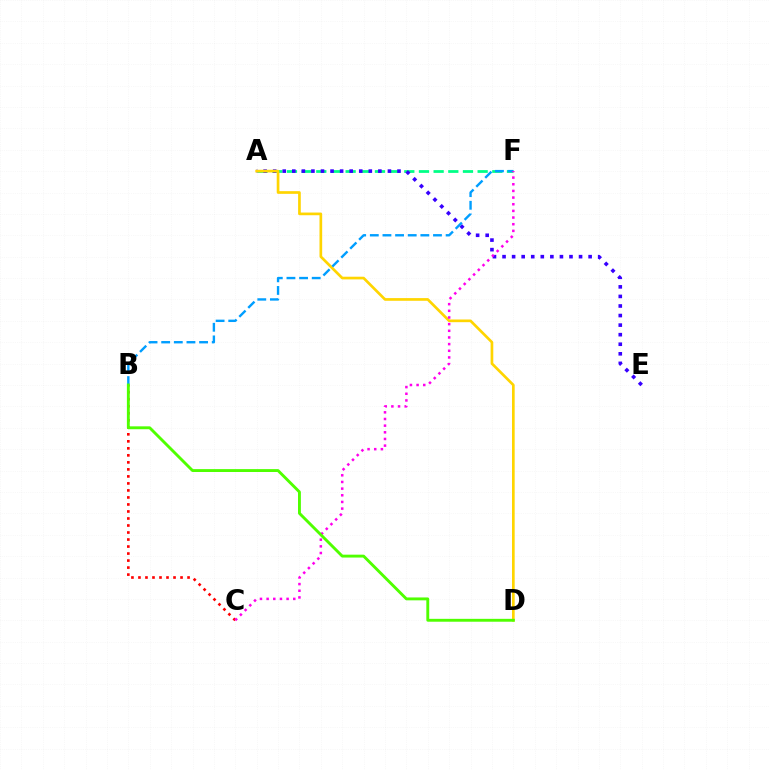{('A', 'F'): [{'color': '#00ff86', 'line_style': 'dashed', 'thickness': 1.99}], ('A', 'E'): [{'color': '#3700ff', 'line_style': 'dotted', 'thickness': 2.6}], ('A', 'D'): [{'color': '#ffd500', 'line_style': 'solid', 'thickness': 1.93}], ('B', 'F'): [{'color': '#009eff', 'line_style': 'dashed', 'thickness': 1.72}], ('B', 'C'): [{'color': '#ff0000', 'line_style': 'dotted', 'thickness': 1.91}], ('C', 'F'): [{'color': '#ff00ed', 'line_style': 'dotted', 'thickness': 1.81}], ('B', 'D'): [{'color': '#4fff00', 'line_style': 'solid', 'thickness': 2.08}]}